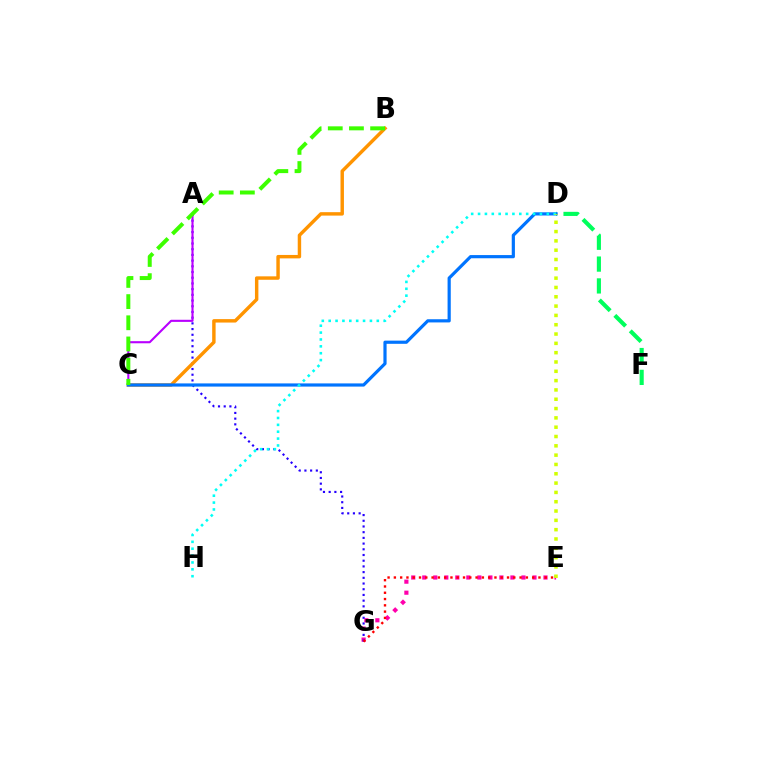{('D', 'F'): [{'color': '#00ff5c', 'line_style': 'dashed', 'thickness': 2.97}], ('E', 'G'): [{'color': '#ff00ac', 'line_style': 'dotted', 'thickness': 2.99}, {'color': '#ff0000', 'line_style': 'dotted', 'thickness': 1.71}], ('A', 'G'): [{'color': '#2500ff', 'line_style': 'dotted', 'thickness': 1.55}], ('A', 'C'): [{'color': '#b900ff', 'line_style': 'solid', 'thickness': 1.52}], ('B', 'C'): [{'color': '#ff9400', 'line_style': 'solid', 'thickness': 2.47}, {'color': '#3dff00', 'line_style': 'dashed', 'thickness': 2.88}], ('C', 'D'): [{'color': '#0074ff', 'line_style': 'solid', 'thickness': 2.29}], ('D', 'H'): [{'color': '#00fff6', 'line_style': 'dotted', 'thickness': 1.87}], ('D', 'E'): [{'color': '#d1ff00', 'line_style': 'dotted', 'thickness': 2.53}]}